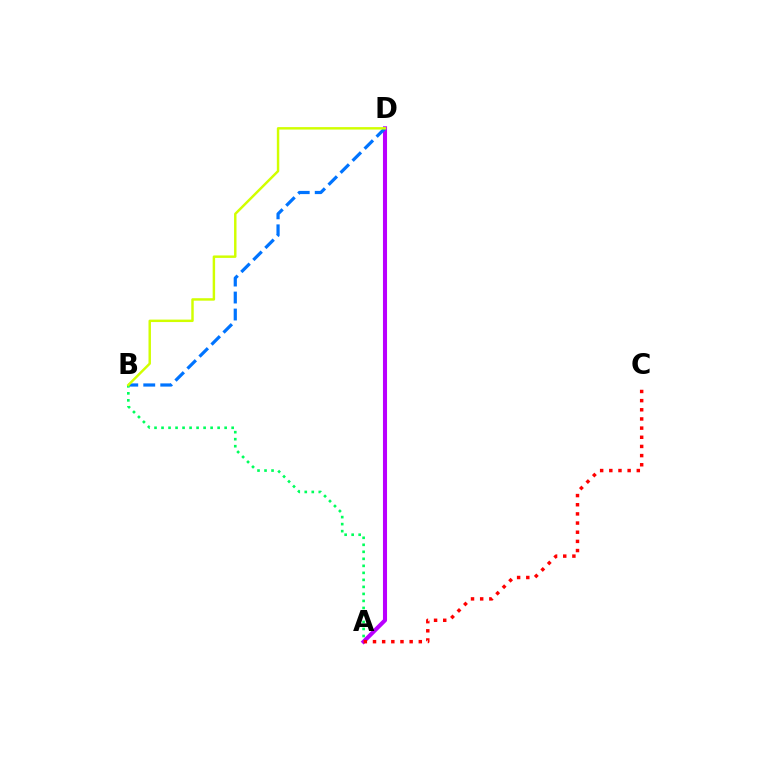{('A', 'D'): [{'color': '#b900ff', 'line_style': 'solid', 'thickness': 2.94}], ('A', 'C'): [{'color': '#ff0000', 'line_style': 'dotted', 'thickness': 2.49}], ('B', 'D'): [{'color': '#0074ff', 'line_style': 'dashed', 'thickness': 2.31}, {'color': '#d1ff00', 'line_style': 'solid', 'thickness': 1.77}], ('A', 'B'): [{'color': '#00ff5c', 'line_style': 'dotted', 'thickness': 1.91}]}